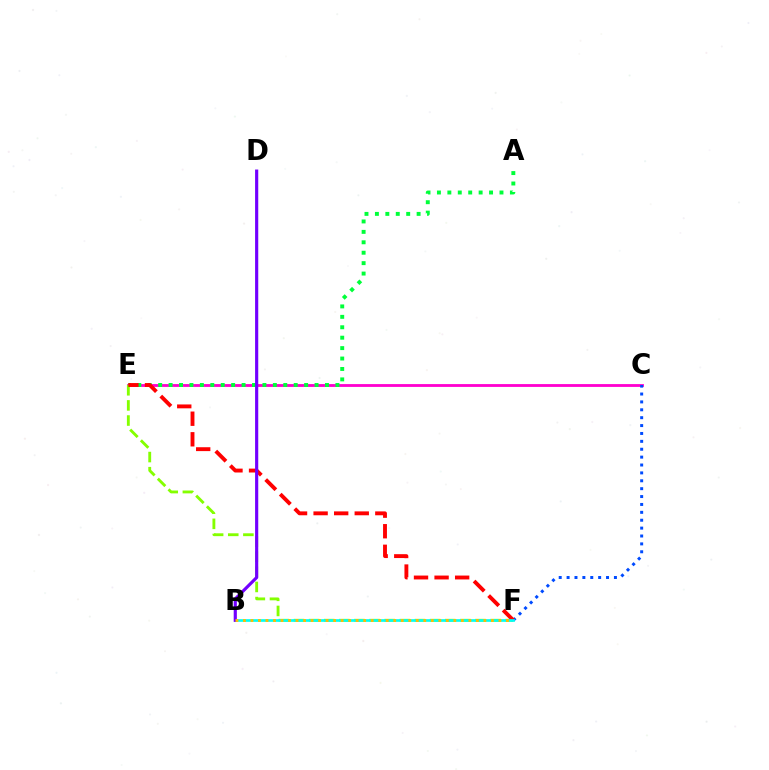{('C', 'E'): [{'color': '#ff00cf', 'line_style': 'solid', 'thickness': 2.03}], ('C', 'F'): [{'color': '#004bff', 'line_style': 'dotted', 'thickness': 2.14}], ('A', 'E'): [{'color': '#00ff39', 'line_style': 'dotted', 'thickness': 2.83}], ('E', 'F'): [{'color': '#84ff00', 'line_style': 'dashed', 'thickness': 2.05}, {'color': '#ff0000', 'line_style': 'dashed', 'thickness': 2.79}], ('B', 'F'): [{'color': '#00fff6', 'line_style': 'solid', 'thickness': 1.94}, {'color': '#ffbd00', 'line_style': 'dotted', 'thickness': 2.04}], ('B', 'D'): [{'color': '#7200ff', 'line_style': 'solid', 'thickness': 2.27}]}